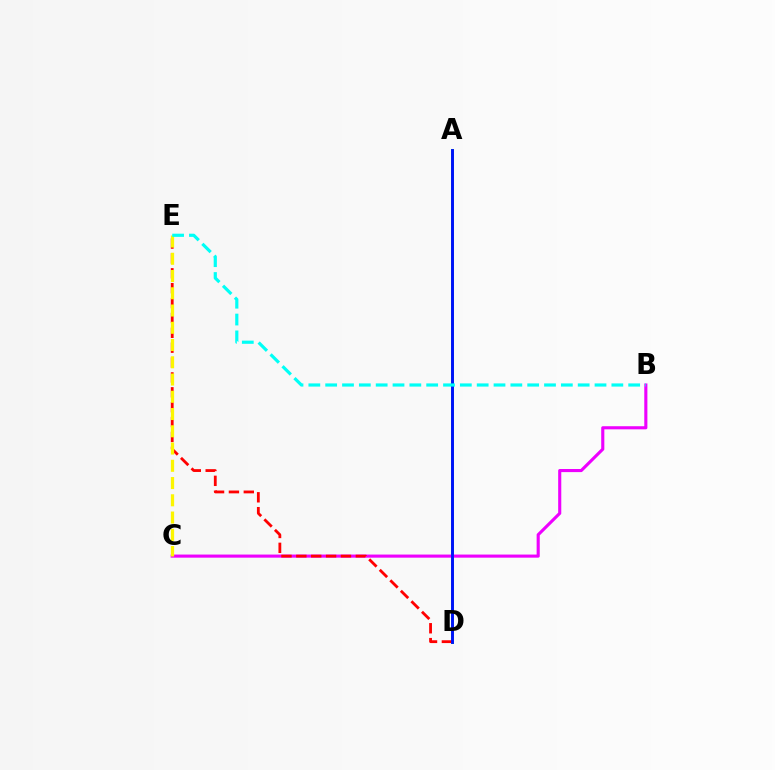{('A', 'D'): [{'color': '#08ff00', 'line_style': 'solid', 'thickness': 2.11}, {'color': '#0010ff', 'line_style': 'solid', 'thickness': 2.07}], ('B', 'C'): [{'color': '#ee00ff', 'line_style': 'solid', 'thickness': 2.24}], ('D', 'E'): [{'color': '#ff0000', 'line_style': 'dashed', 'thickness': 2.02}], ('C', 'E'): [{'color': '#fcf500', 'line_style': 'dashed', 'thickness': 2.34}], ('B', 'E'): [{'color': '#00fff6', 'line_style': 'dashed', 'thickness': 2.29}]}